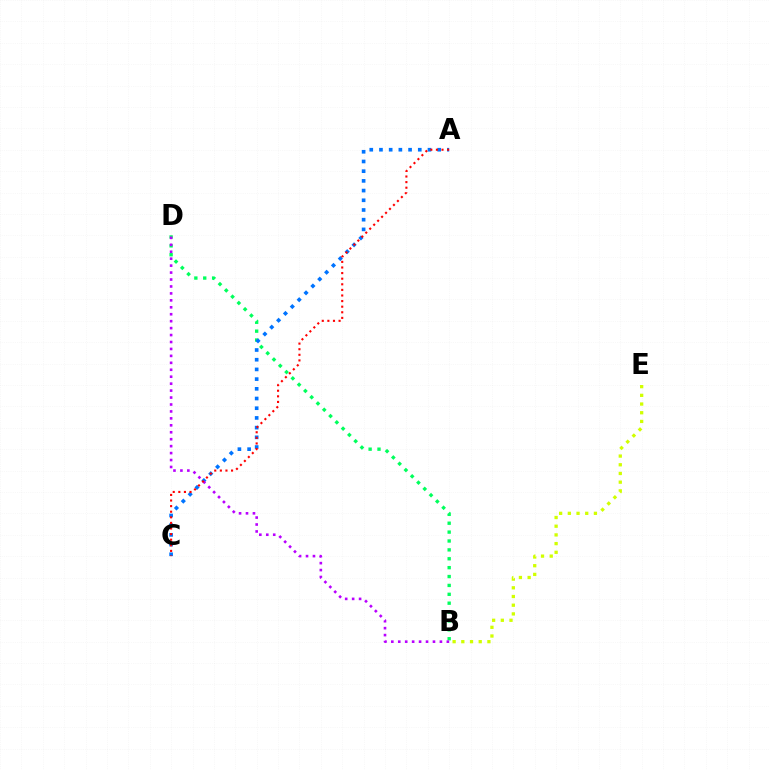{('B', 'D'): [{'color': '#00ff5c', 'line_style': 'dotted', 'thickness': 2.41}, {'color': '#b900ff', 'line_style': 'dotted', 'thickness': 1.89}], ('A', 'C'): [{'color': '#0074ff', 'line_style': 'dotted', 'thickness': 2.64}, {'color': '#ff0000', 'line_style': 'dotted', 'thickness': 1.52}], ('B', 'E'): [{'color': '#d1ff00', 'line_style': 'dotted', 'thickness': 2.36}]}